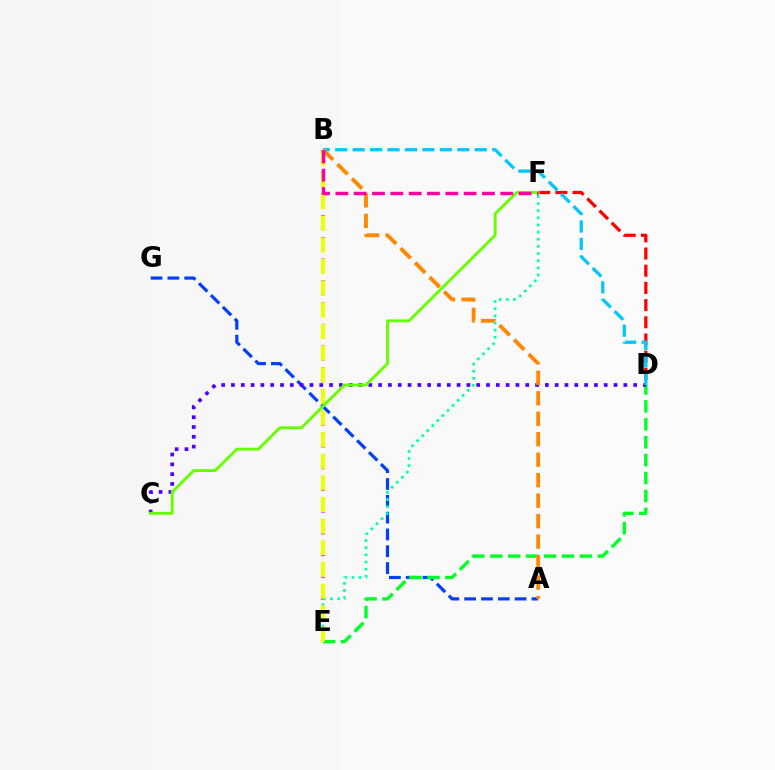{('B', 'E'): [{'color': '#d600ff', 'line_style': 'dotted', 'thickness': 2.95}, {'color': '#eeff00', 'line_style': 'dashed', 'thickness': 2.94}], ('A', 'G'): [{'color': '#003fff', 'line_style': 'dashed', 'thickness': 2.28}], ('D', 'E'): [{'color': '#00ff27', 'line_style': 'dashed', 'thickness': 2.43}], ('E', 'F'): [{'color': '#00ffaf', 'line_style': 'dotted', 'thickness': 1.94}], ('C', 'D'): [{'color': '#4f00ff', 'line_style': 'dotted', 'thickness': 2.67}], ('D', 'F'): [{'color': '#ff0000', 'line_style': 'dashed', 'thickness': 2.34}], ('C', 'F'): [{'color': '#66ff00', 'line_style': 'solid', 'thickness': 2.09}], ('B', 'D'): [{'color': '#00c7ff', 'line_style': 'dashed', 'thickness': 2.37}], ('A', 'B'): [{'color': '#ff8800', 'line_style': 'dashed', 'thickness': 2.78}], ('B', 'F'): [{'color': '#ff00a0', 'line_style': 'dashed', 'thickness': 2.49}]}